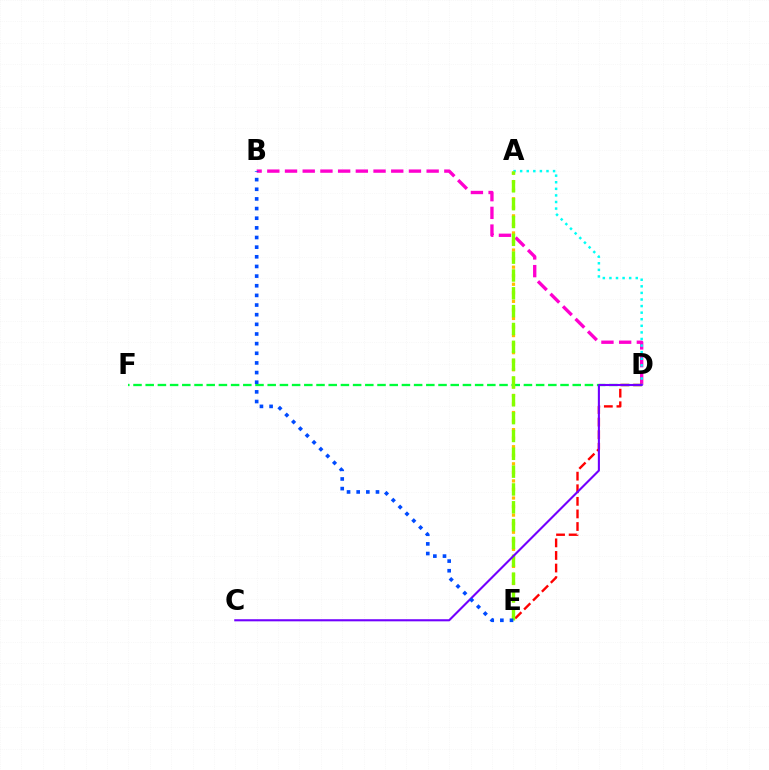{('B', 'D'): [{'color': '#ff00cf', 'line_style': 'dashed', 'thickness': 2.41}], ('A', 'D'): [{'color': '#00fff6', 'line_style': 'dotted', 'thickness': 1.79}], ('D', 'F'): [{'color': '#00ff39', 'line_style': 'dashed', 'thickness': 1.66}], ('A', 'E'): [{'color': '#ffbd00', 'line_style': 'dotted', 'thickness': 2.32}, {'color': '#84ff00', 'line_style': 'dashed', 'thickness': 2.42}], ('D', 'E'): [{'color': '#ff0000', 'line_style': 'dashed', 'thickness': 1.71}], ('C', 'D'): [{'color': '#7200ff', 'line_style': 'solid', 'thickness': 1.51}], ('B', 'E'): [{'color': '#004bff', 'line_style': 'dotted', 'thickness': 2.62}]}